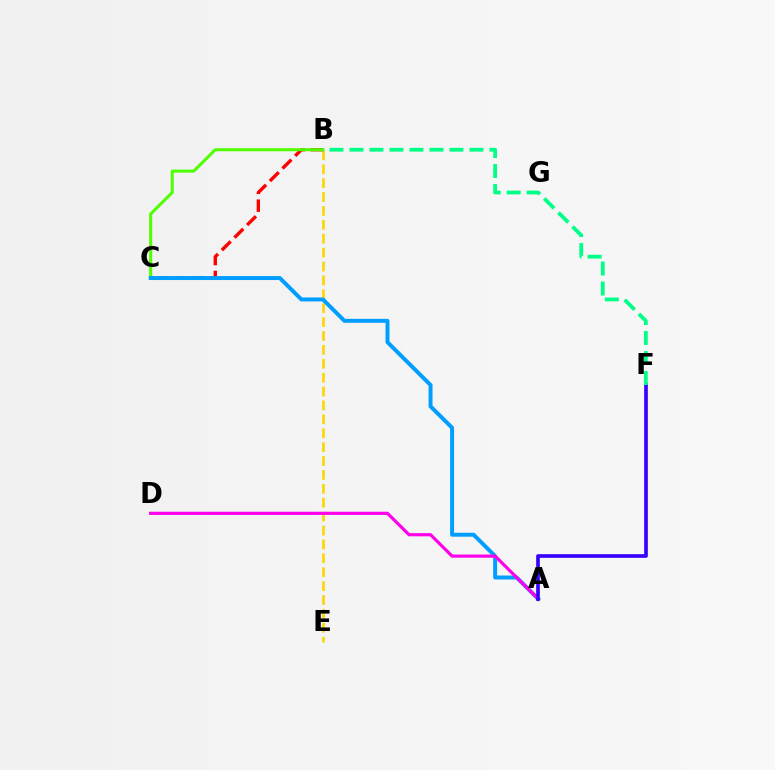{('B', 'E'): [{'color': '#ffd500', 'line_style': 'dashed', 'thickness': 1.89}], ('B', 'C'): [{'color': '#ff0000', 'line_style': 'dashed', 'thickness': 2.42}, {'color': '#4fff00', 'line_style': 'solid', 'thickness': 2.19}], ('A', 'C'): [{'color': '#009eff', 'line_style': 'solid', 'thickness': 2.85}], ('A', 'D'): [{'color': '#ff00ed', 'line_style': 'solid', 'thickness': 2.29}], ('A', 'F'): [{'color': '#3700ff', 'line_style': 'solid', 'thickness': 2.64}], ('B', 'F'): [{'color': '#00ff86', 'line_style': 'dashed', 'thickness': 2.72}]}